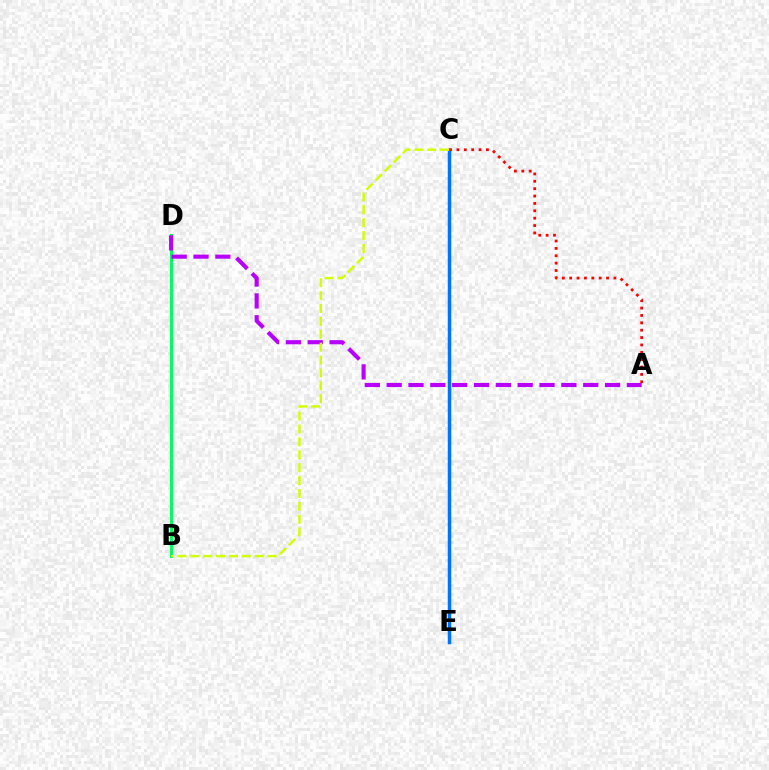{('B', 'D'): [{'color': '#00ff5c', 'line_style': 'solid', 'thickness': 2.15}], ('C', 'E'): [{'color': '#0074ff', 'line_style': 'solid', 'thickness': 2.51}], ('A', 'D'): [{'color': '#b900ff', 'line_style': 'dashed', 'thickness': 2.97}], ('B', 'C'): [{'color': '#d1ff00', 'line_style': 'dashed', 'thickness': 1.75}], ('A', 'C'): [{'color': '#ff0000', 'line_style': 'dotted', 'thickness': 2.0}]}